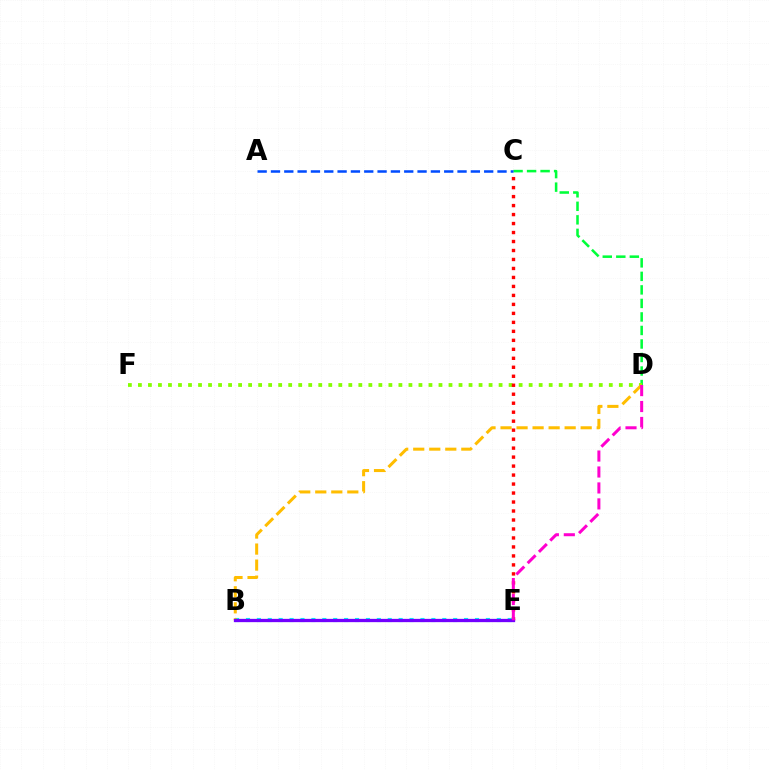{('C', 'D'): [{'color': '#00ff39', 'line_style': 'dashed', 'thickness': 1.84}], ('D', 'F'): [{'color': '#84ff00', 'line_style': 'dotted', 'thickness': 2.72}], ('B', 'E'): [{'color': '#00fff6', 'line_style': 'dotted', 'thickness': 2.96}, {'color': '#7200ff', 'line_style': 'solid', 'thickness': 2.37}], ('B', 'D'): [{'color': '#ffbd00', 'line_style': 'dashed', 'thickness': 2.18}], ('A', 'C'): [{'color': '#004bff', 'line_style': 'dashed', 'thickness': 1.81}], ('C', 'E'): [{'color': '#ff0000', 'line_style': 'dotted', 'thickness': 2.44}], ('D', 'E'): [{'color': '#ff00cf', 'line_style': 'dashed', 'thickness': 2.17}]}